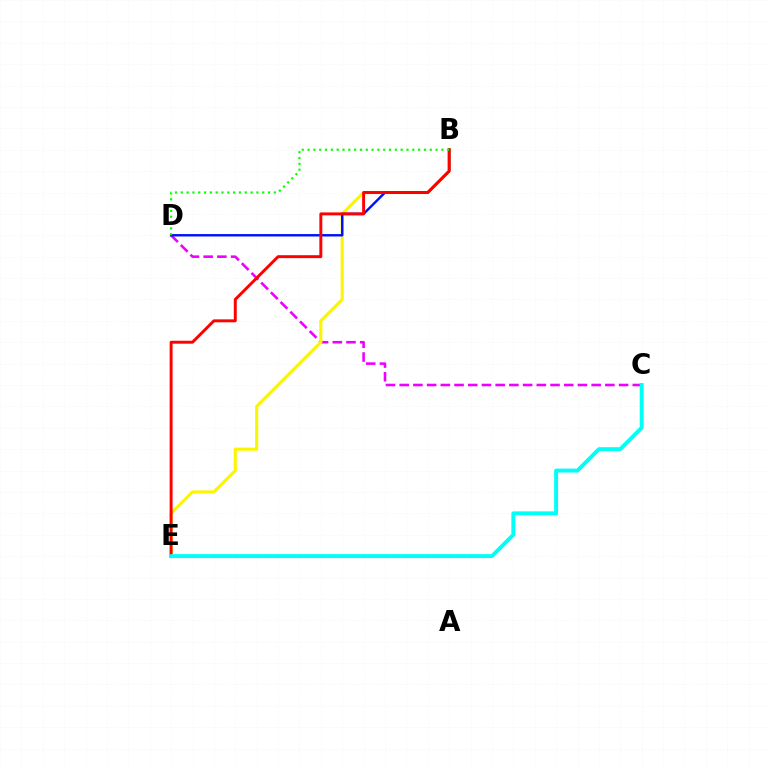{('C', 'D'): [{'color': '#ee00ff', 'line_style': 'dashed', 'thickness': 1.86}], ('B', 'E'): [{'color': '#fcf500', 'line_style': 'solid', 'thickness': 2.24}, {'color': '#ff0000', 'line_style': 'solid', 'thickness': 2.11}], ('B', 'D'): [{'color': '#0010ff', 'line_style': 'solid', 'thickness': 1.74}, {'color': '#08ff00', 'line_style': 'dotted', 'thickness': 1.58}], ('C', 'E'): [{'color': '#00fff6', 'line_style': 'solid', 'thickness': 2.82}]}